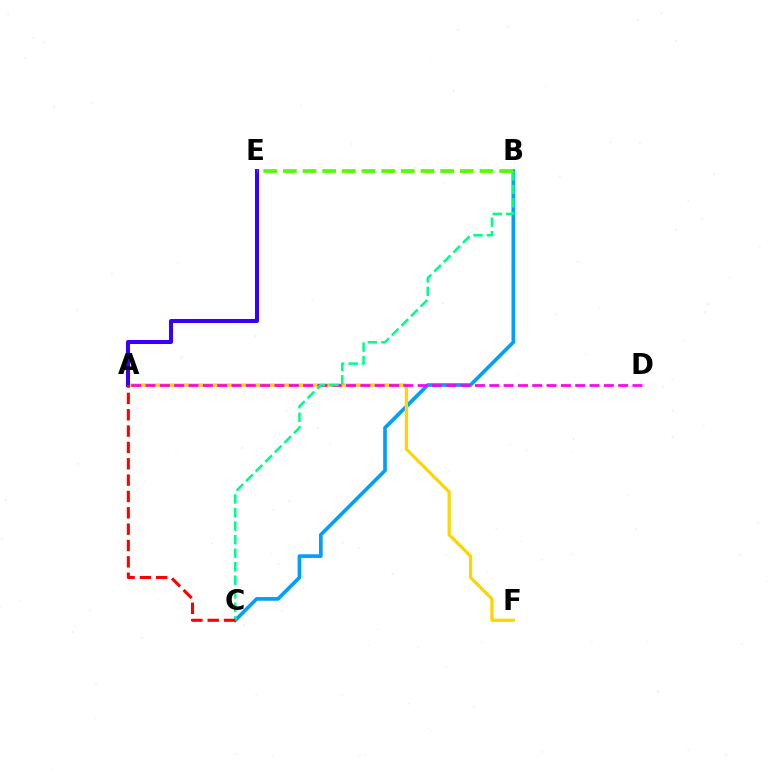{('B', 'C'): [{'color': '#009eff', 'line_style': 'solid', 'thickness': 2.63}, {'color': '#00ff86', 'line_style': 'dashed', 'thickness': 1.84}], ('A', 'F'): [{'color': '#ffd500', 'line_style': 'solid', 'thickness': 2.34}], ('A', 'E'): [{'color': '#3700ff', 'line_style': 'solid', 'thickness': 2.9}], ('A', 'D'): [{'color': '#ff00ed', 'line_style': 'dashed', 'thickness': 1.95}], ('A', 'C'): [{'color': '#ff0000', 'line_style': 'dashed', 'thickness': 2.22}], ('B', 'E'): [{'color': '#4fff00', 'line_style': 'dashed', 'thickness': 2.67}]}